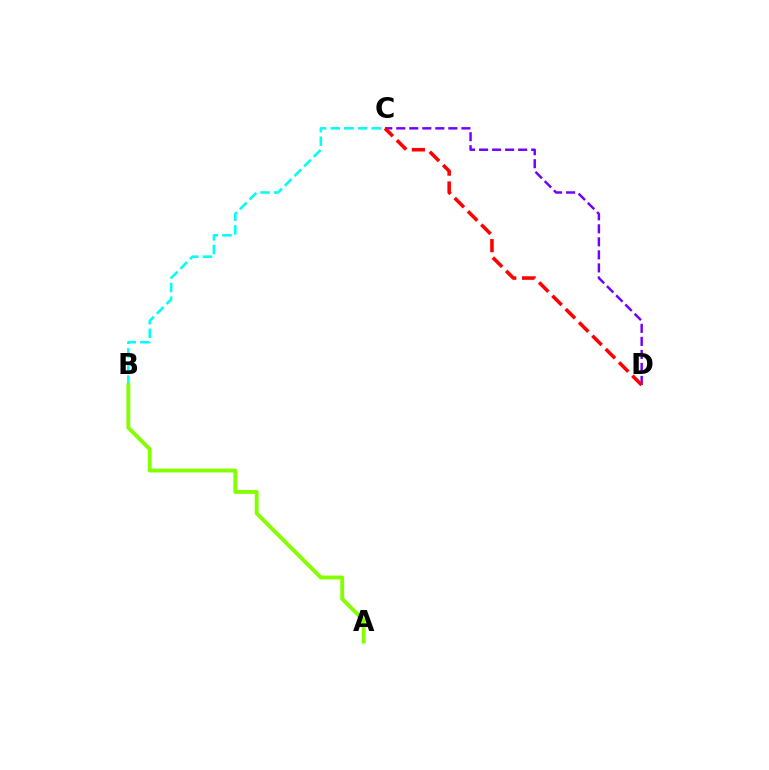{('C', 'D'): [{'color': '#7200ff', 'line_style': 'dashed', 'thickness': 1.77}, {'color': '#ff0000', 'line_style': 'dashed', 'thickness': 2.56}], ('B', 'C'): [{'color': '#00fff6', 'line_style': 'dashed', 'thickness': 1.86}], ('A', 'B'): [{'color': '#84ff00', 'line_style': 'solid', 'thickness': 2.78}]}